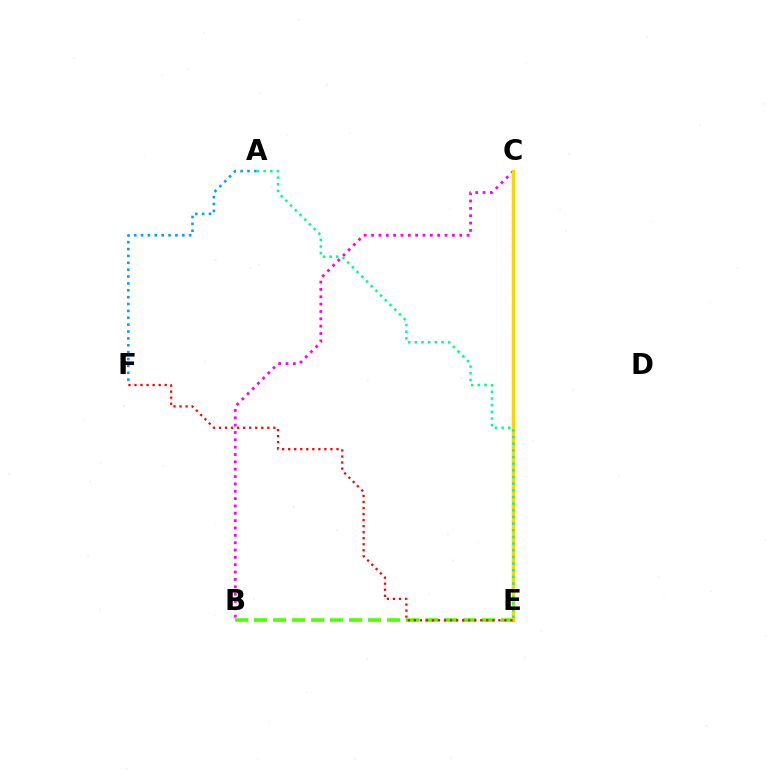{('C', 'E'): [{'color': '#3700ff', 'line_style': 'dotted', 'thickness': 2.2}, {'color': '#ffd500', 'line_style': 'solid', 'thickness': 2.45}], ('B', 'E'): [{'color': '#4fff00', 'line_style': 'dashed', 'thickness': 2.58}], ('A', 'F'): [{'color': '#009eff', 'line_style': 'dotted', 'thickness': 1.87}], ('B', 'C'): [{'color': '#ff00ed', 'line_style': 'dotted', 'thickness': 2.0}], ('E', 'F'): [{'color': '#ff0000', 'line_style': 'dotted', 'thickness': 1.64}], ('A', 'E'): [{'color': '#00ff86', 'line_style': 'dotted', 'thickness': 1.81}]}